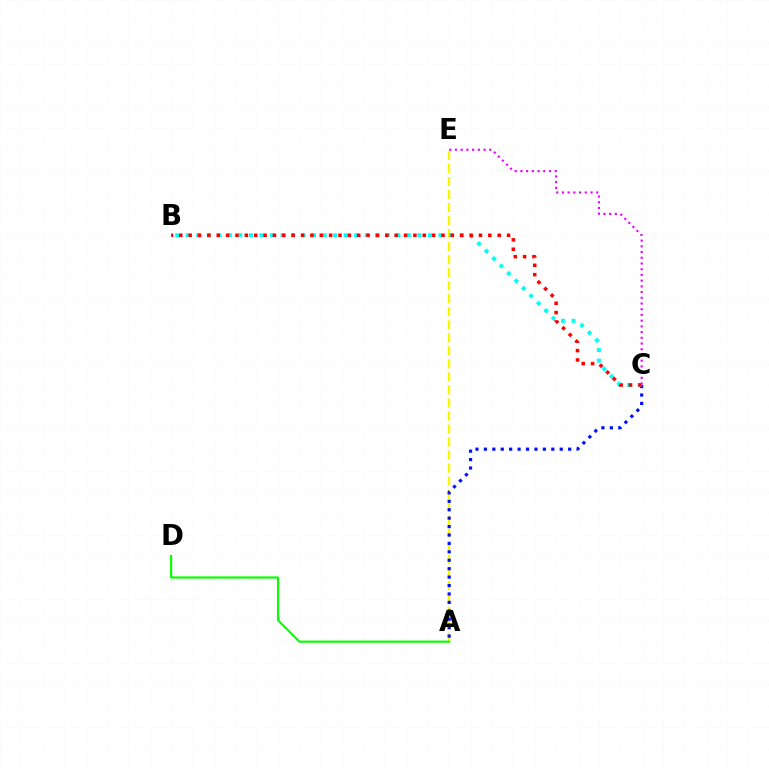{('A', 'E'): [{'color': '#fcf500', 'line_style': 'dashed', 'thickness': 1.77}], ('A', 'C'): [{'color': '#0010ff', 'line_style': 'dotted', 'thickness': 2.29}], ('B', 'C'): [{'color': '#00fff6', 'line_style': 'dotted', 'thickness': 2.86}, {'color': '#ff0000', 'line_style': 'dotted', 'thickness': 2.54}], ('A', 'D'): [{'color': '#08ff00', 'line_style': 'solid', 'thickness': 1.57}], ('C', 'E'): [{'color': '#ee00ff', 'line_style': 'dotted', 'thickness': 1.55}]}